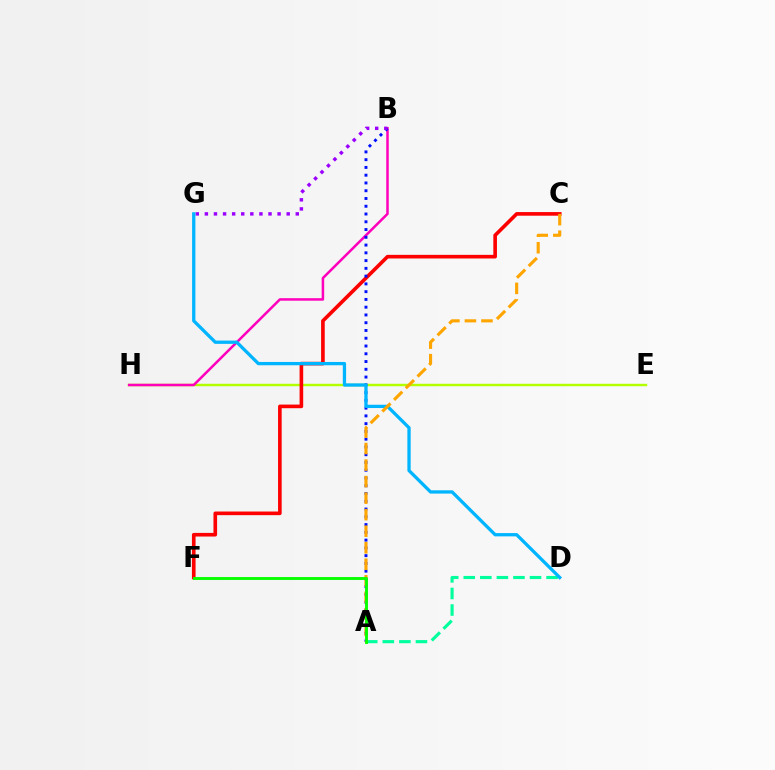{('E', 'H'): [{'color': '#b3ff00', 'line_style': 'solid', 'thickness': 1.75}], ('A', 'D'): [{'color': '#00ff9d', 'line_style': 'dashed', 'thickness': 2.25}], ('C', 'F'): [{'color': '#ff0000', 'line_style': 'solid', 'thickness': 2.61}], ('B', 'H'): [{'color': '#ff00bd', 'line_style': 'solid', 'thickness': 1.81}], ('A', 'B'): [{'color': '#0010ff', 'line_style': 'dotted', 'thickness': 2.11}], ('B', 'G'): [{'color': '#9b00ff', 'line_style': 'dotted', 'thickness': 2.47}], ('D', 'G'): [{'color': '#00b5ff', 'line_style': 'solid', 'thickness': 2.37}], ('A', 'C'): [{'color': '#ffa500', 'line_style': 'dashed', 'thickness': 2.25}], ('A', 'F'): [{'color': '#08ff00', 'line_style': 'solid', 'thickness': 2.1}]}